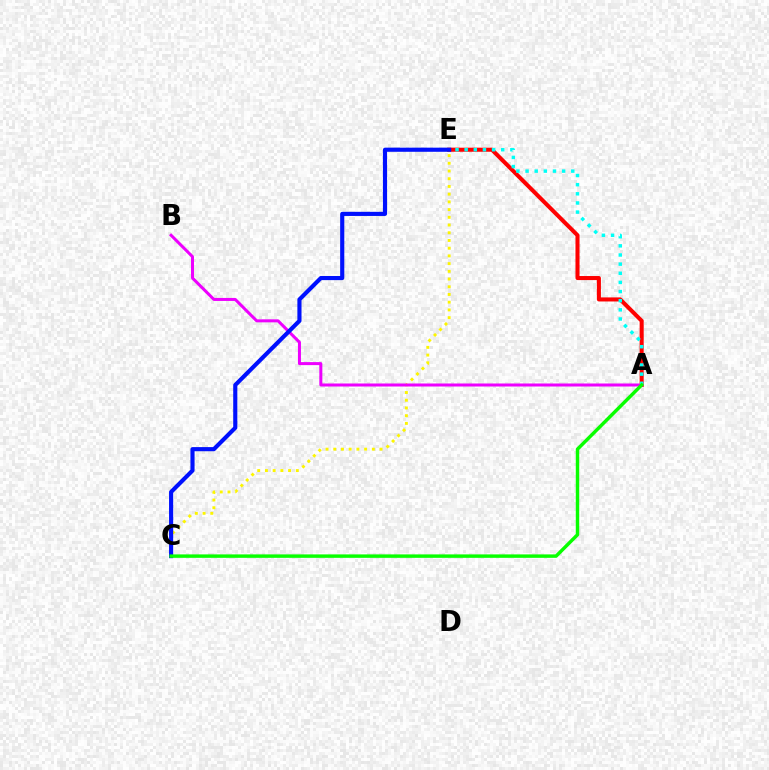{('A', 'E'): [{'color': '#ff0000', 'line_style': 'solid', 'thickness': 2.92}, {'color': '#00fff6', 'line_style': 'dotted', 'thickness': 2.48}], ('C', 'E'): [{'color': '#fcf500', 'line_style': 'dotted', 'thickness': 2.1}, {'color': '#0010ff', 'line_style': 'solid', 'thickness': 2.97}], ('A', 'B'): [{'color': '#ee00ff', 'line_style': 'solid', 'thickness': 2.17}], ('A', 'C'): [{'color': '#08ff00', 'line_style': 'solid', 'thickness': 2.47}]}